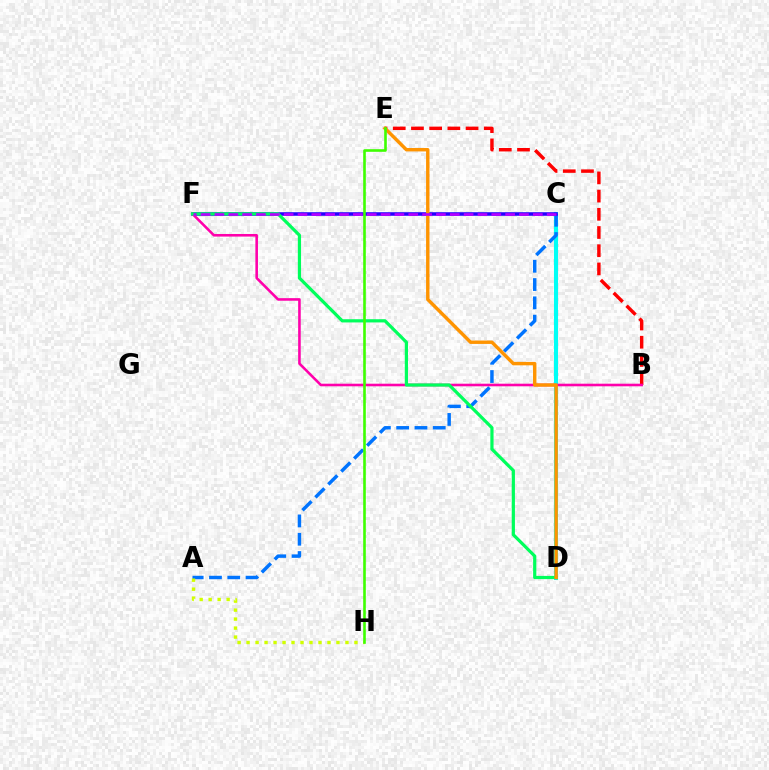{('C', 'D'): [{'color': '#00fff6', 'line_style': 'solid', 'thickness': 2.94}], ('B', 'E'): [{'color': '#ff0000', 'line_style': 'dashed', 'thickness': 2.47}], ('A', 'C'): [{'color': '#0074ff', 'line_style': 'dashed', 'thickness': 2.48}], ('C', 'F'): [{'color': '#2500ff', 'line_style': 'solid', 'thickness': 2.55}, {'color': '#b900ff', 'line_style': 'dashed', 'thickness': 1.88}], ('B', 'F'): [{'color': '#ff00ac', 'line_style': 'solid', 'thickness': 1.87}], ('D', 'F'): [{'color': '#00ff5c', 'line_style': 'solid', 'thickness': 2.31}], ('A', 'H'): [{'color': '#d1ff00', 'line_style': 'dotted', 'thickness': 2.44}], ('D', 'E'): [{'color': '#ff9400', 'line_style': 'solid', 'thickness': 2.46}], ('E', 'H'): [{'color': '#3dff00', 'line_style': 'solid', 'thickness': 1.88}]}